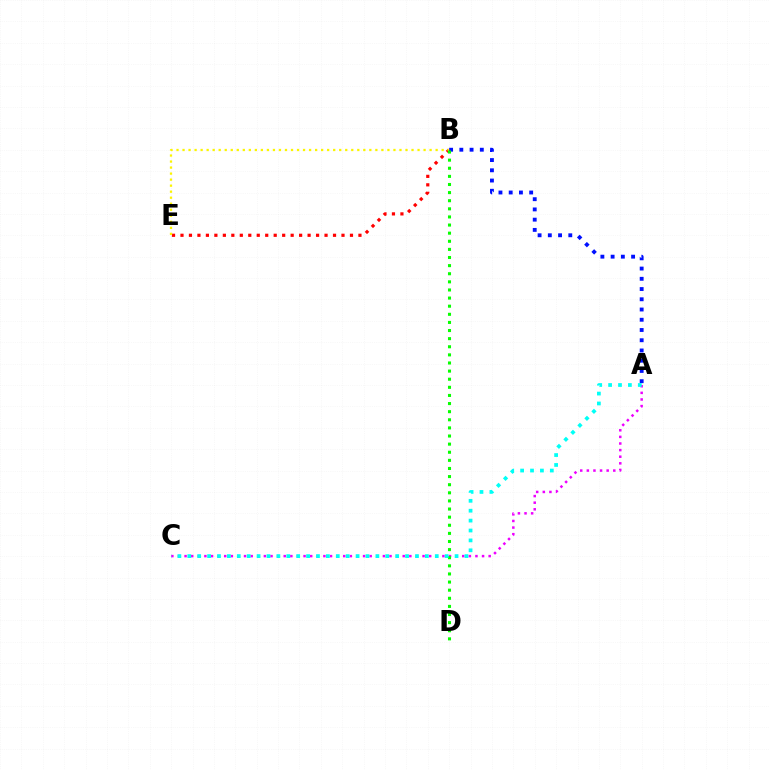{('A', 'C'): [{'color': '#ee00ff', 'line_style': 'dotted', 'thickness': 1.8}, {'color': '#00fff6', 'line_style': 'dotted', 'thickness': 2.69}], ('B', 'E'): [{'color': '#ff0000', 'line_style': 'dotted', 'thickness': 2.3}, {'color': '#fcf500', 'line_style': 'dotted', 'thickness': 1.64}], ('A', 'B'): [{'color': '#0010ff', 'line_style': 'dotted', 'thickness': 2.78}], ('B', 'D'): [{'color': '#08ff00', 'line_style': 'dotted', 'thickness': 2.2}]}